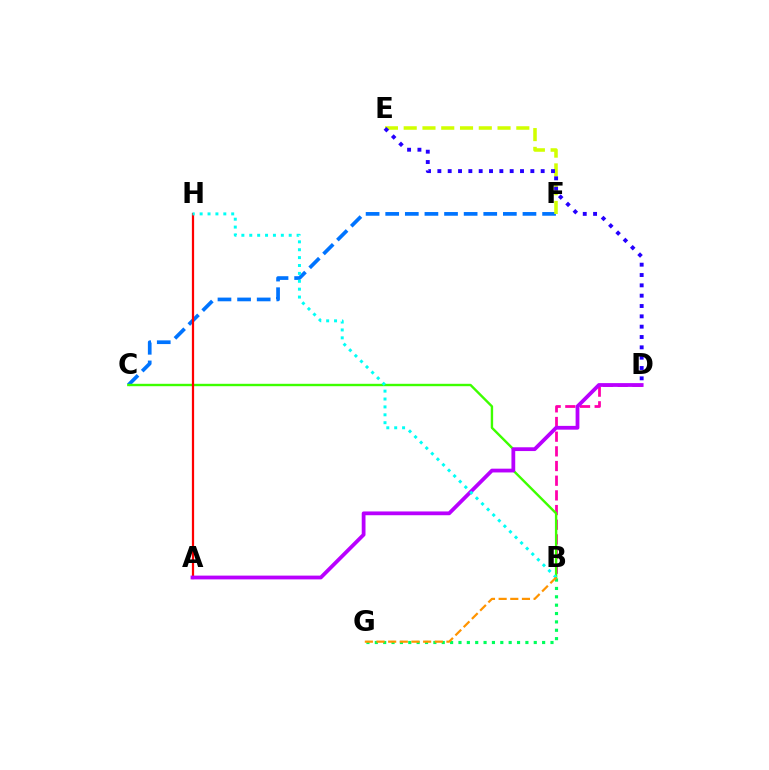{('B', 'D'): [{'color': '#ff00ac', 'line_style': 'dashed', 'thickness': 1.99}], ('C', 'F'): [{'color': '#0074ff', 'line_style': 'dashed', 'thickness': 2.66}], ('E', 'F'): [{'color': '#d1ff00', 'line_style': 'dashed', 'thickness': 2.55}], ('D', 'E'): [{'color': '#2500ff', 'line_style': 'dotted', 'thickness': 2.81}], ('B', 'G'): [{'color': '#00ff5c', 'line_style': 'dotted', 'thickness': 2.27}, {'color': '#ff9400', 'line_style': 'dashed', 'thickness': 1.58}], ('B', 'C'): [{'color': '#3dff00', 'line_style': 'solid', 'thickness': 1.72}], ('A', 'H'): [{'color': '#ff0000', 'line_style': 'solid', 'thickness': 1.61}], ('A', 'D'): [{'color': '#b900ff', 'line_style': 'solid', 'thickness': 2.72}], ('B', 'H'): [{'color': '#00fff6', 'line_style': 'dotted', 'thickness': 2.14}]}